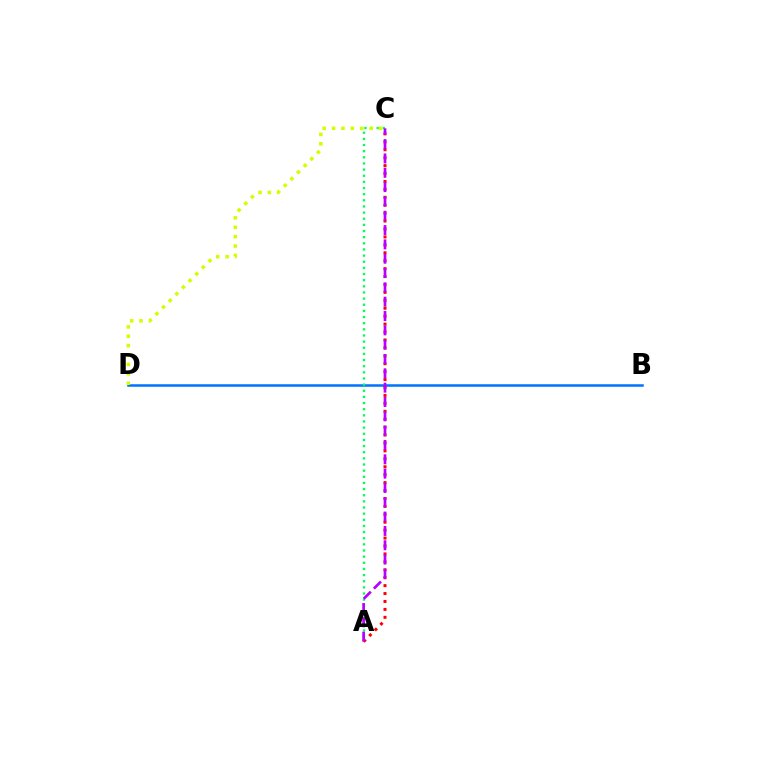{('B', 'D'): [{'color': '#0074ff', 'line_style': 'solid', 'thickness': 1.82}], ('A', 'C'): [{'color': '#00ff5c', 'line_style': 'dotted', 'thickness': 1.67}, {'color': '#ff0000', 'line_style': 'dotted', 'thickness': 2.15}, {'color': '#b900ff', 'line_style': 'dashed', 'thickness': 1.95}], ('C', 'D'): [{'color': '#d1ff00', 'line_style': 'dotted', 'thickness': 2.55}]}